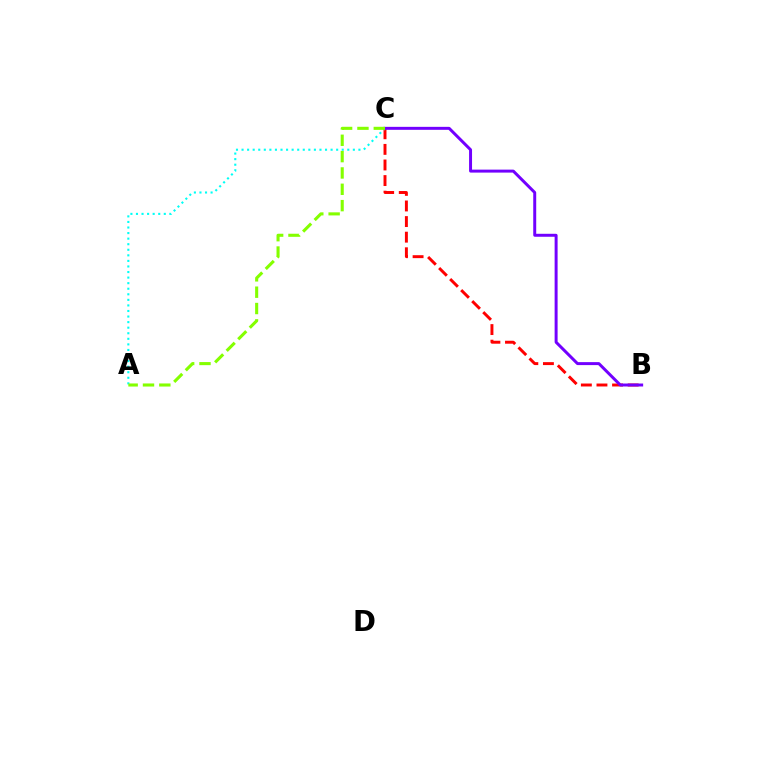{('B', 'C'): [{'color': '#ff0000', 'line_style': 'dashed', 'thickness': 2.12}, {'color': '#7200ff', 'line_style': 'solid', 'thickness': 2.14}], ('A', 'C'): [{'color': '#00fff6', 'line_style': 'dotted', 'thickness': 1.51}, {'color': '#84ff00', 'line_style': 'dashed', 'thickness': 2.22}]}